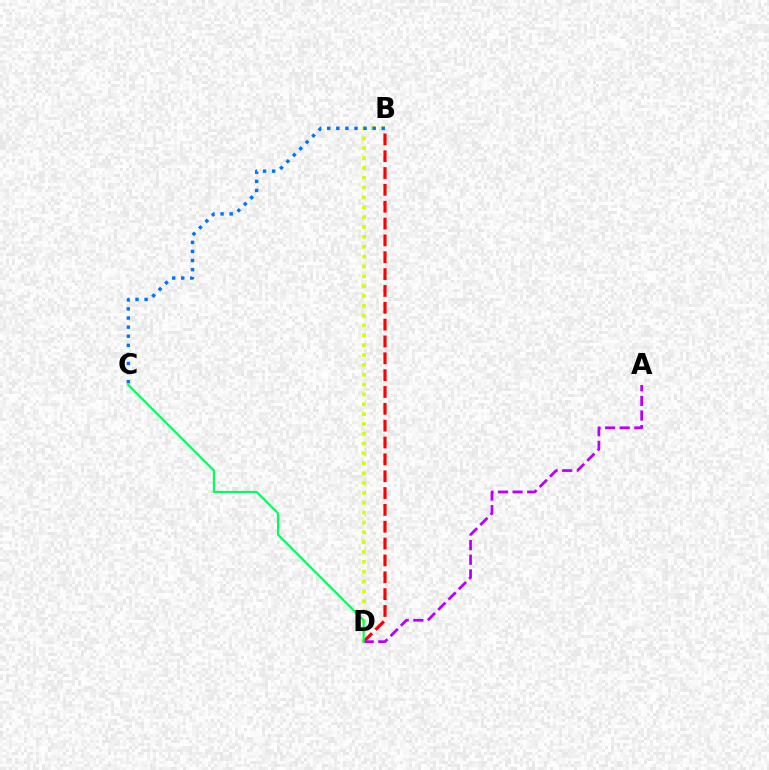{('B', 'D'): [{'color': '#d1ff00', 'line_style': 'dotted', 'thickness': 2.68}, {'color': '#ff0000', 'line_style': 'dashed', 'thickness': 2.29}], ('B', 'C'): [{'color': '#0074ff', 'line_style': 'dotted', 'thickness': 2.47}], ('A', 'D'): [{'color': '#b900ff', 'line_style': 'dashed', 'thickness': 1.99}], ('C', 'D'): [{'color': '#00ff5c', 'line_style': 'solid', 'thickness': 1.57}]}